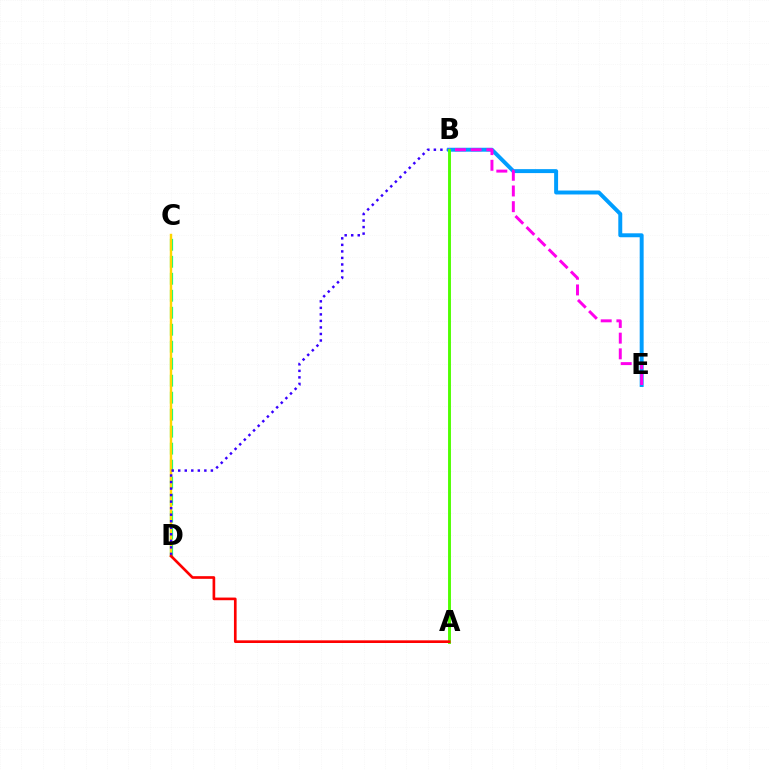{('C', 'D'): [{'color': '#00ff86', 'line_style': 'dashed', 'thickness': 2.31}, {'color': '#ffd500', 'line_style': 'solid', 'thickness': 1.76}], ('B', 'D'): [{'color': '#3700ff', 'line_style': 'dotted', 'thickness': 1.77}], ('B', 'E'): [{'color': '#009eff', 'line_style': 'solid', 'thickness': 2.84}, {'color': '#ff00ed', 'line_style': 'dashed', 'thickness': 2.13}], ('A', 'B'): [{'color': '#4fff00', 'line_style': 'solid', 'thickness': 2.09}], ('A', 'D'): [{'color': '#ff0000', 'line_style': 'solid', 'thickness': 1.92}]}